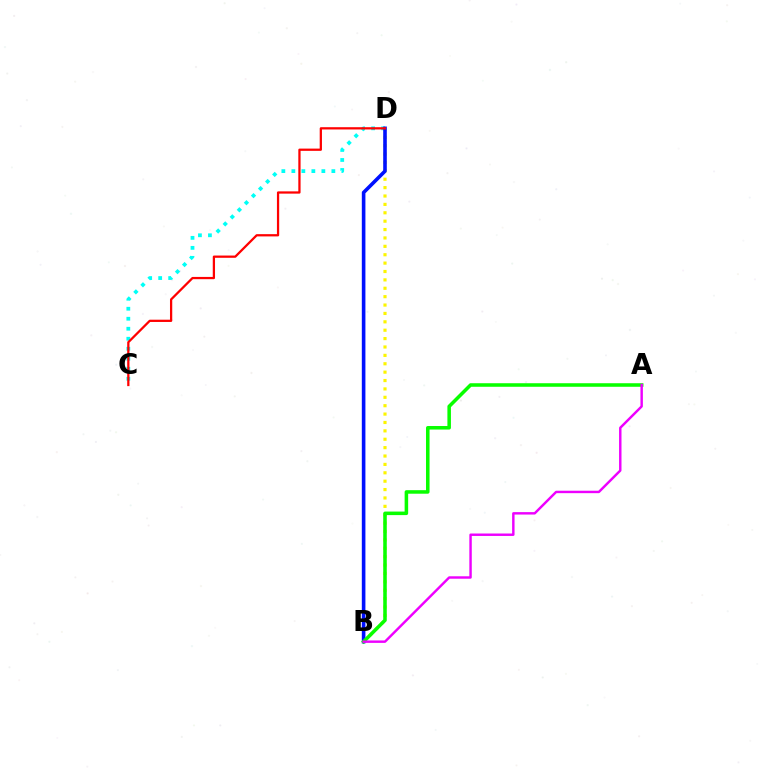{('B', 'D'): [{'color': '#fcf500', 'line_style': 'dotted', 'thickness': 2.28}, {'color': '#0010ff', 'line_style': 'solid', 'thickness': 2.59}], ('C', 'D'): [{'color': '#00fff6', 'line_style': 'dotted', 'thickness': 2.72}, {'color': '#ff0000', 'line_style': 'solid', 'thickness': 1.63}], ('A', 'B'): [{'color': '#08ff00', 'line_style': 'solid', 'thickness': 2.55}, {'color': '#ee00ff', 'line_style': 'solid', 'thickness': 1.75}]}